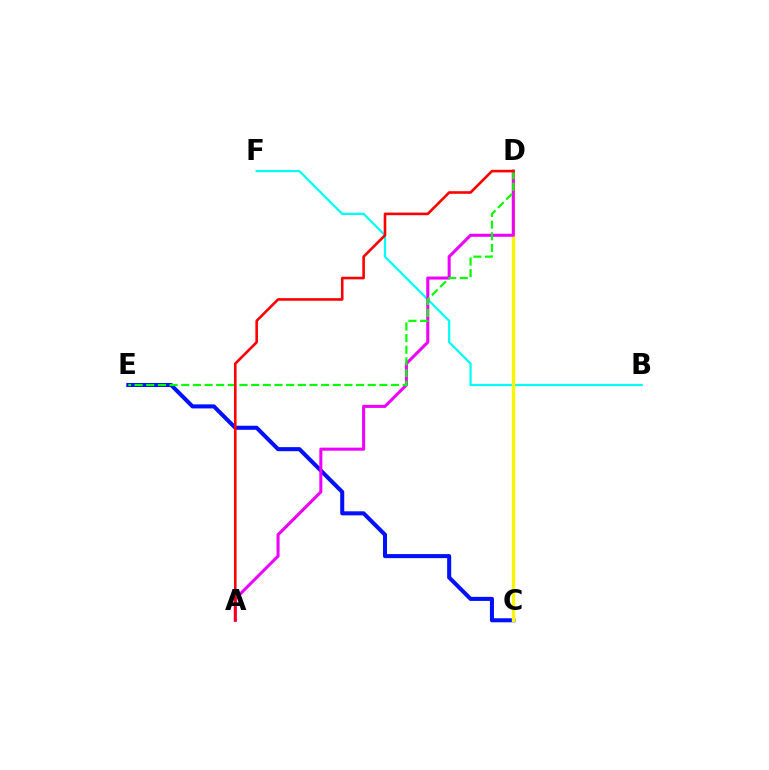{('C', 'E'): [{'color': '#0010ff', 'line_style': 'solid', 'thickness': 2.91}], ('B', 'F'): [{'color': '#00fff6', 'line_style': 'solid', 'thickness': 1.61}], ('C', 'D'): [{'color': '#fcf500', 'line_style': 'solid', 'thickness': 2.42}], ('A', 'D'): [{'color': '#ee00ff', 'line_style': 'solid', 'thickness': 2.2}, {'color': '#ff0000', 'line_style': 'solid', 'thickness': 1.87}], ('D', 'E'): [{'color': '#08ff00', 'line_style': 'dashed', 'thickness': 1.58}]}